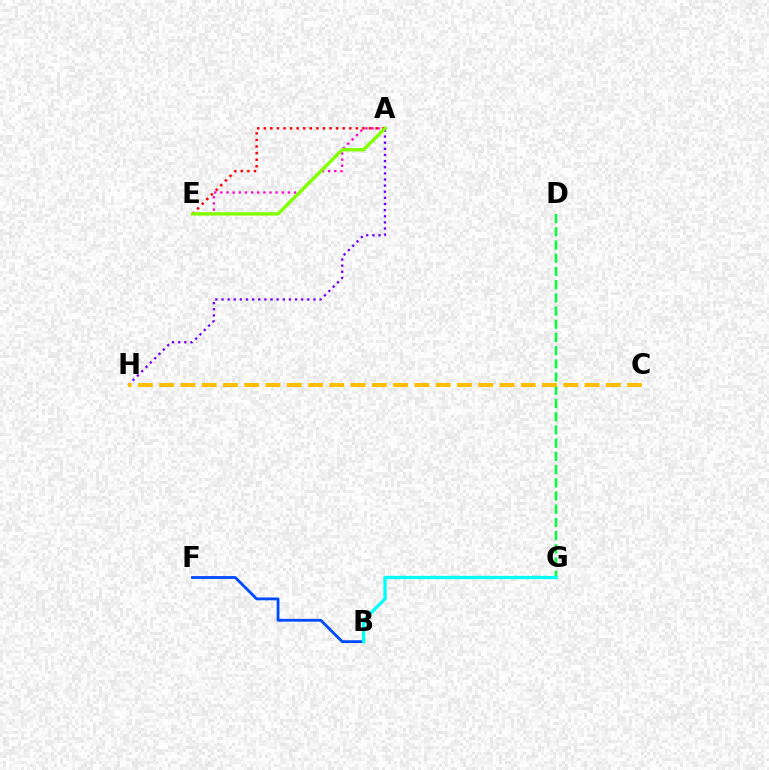{('B', 'F'): [{'color': '#004bff', 'line_style': 'solid', 'thickness': 2.03}], ('D', 'G'): [{'color': '#00ff39', 'line_style': 'dashed', 'thickness': 1.79}], ('A', 'E'): [{'color': '#ff00cf', 'line_style': 'dotted', 'thickness': 1.67}, {'color': '#ff0000', 'line_style': 'dotted', 'thickness': 1.79}, {'color': '#84ff00', 'line_style': 'solid', 'thickness': 2.42}], ('A', 'H'): [{'color': '#7200ff', 'line_style': 'dotted', 'thickness': 1.67}], ('B', 'G'): [{'color': '#00fff6', 'line_style': 'solid', 'thickness': 2.36}], ('C', 'H'): [{'color': '#ffbd00', 'line_style': 'dashed', 'thickness': 2.89}]}